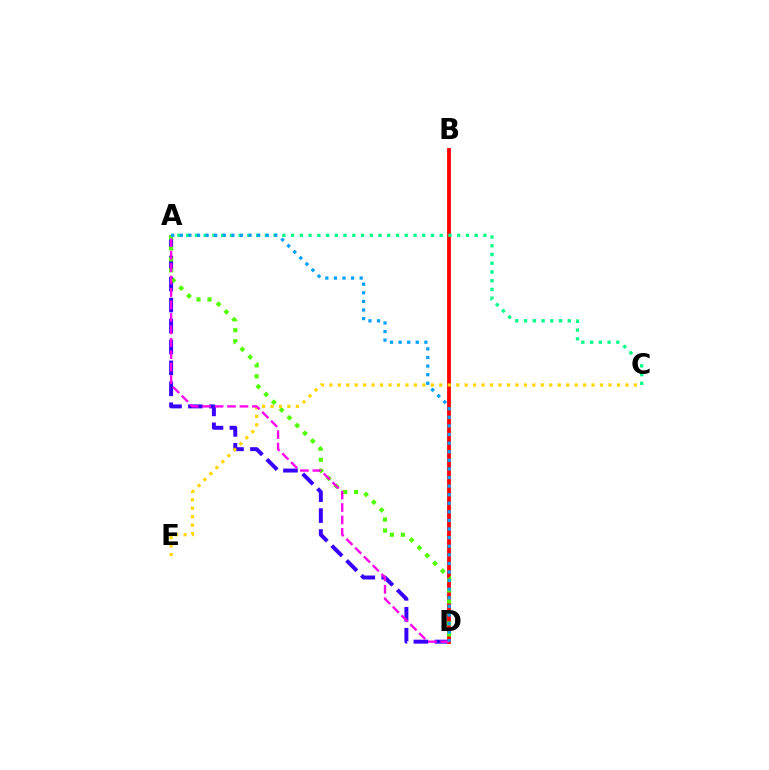{('A', 'D'): [{'color': '#3700ff', 'line_style': 'dashed', 'thickness': 2.85}, {'color': '#4fff00', 'line_style': 'dotted', 'thickness': 2.99}, {'color': '#ff00ed', 'line_style': 'dashed', 'thickness': 1.69}, {'color': '#009eff', 'line_style': 'dotted', 'thickness': 2.33}], ('B', 'D'): [{'color': '#ff0000', 'line_style': 'solid', 'thickness': 2.74}], ('C', 'E'): [{'color': '#ffd500', 'line_style': 'dotted', 'thickness': 2.3}], ('A', 'C'): [{'color': '#00ff86', 'line_style': 'dotted', 'thickness': 2.38}]}